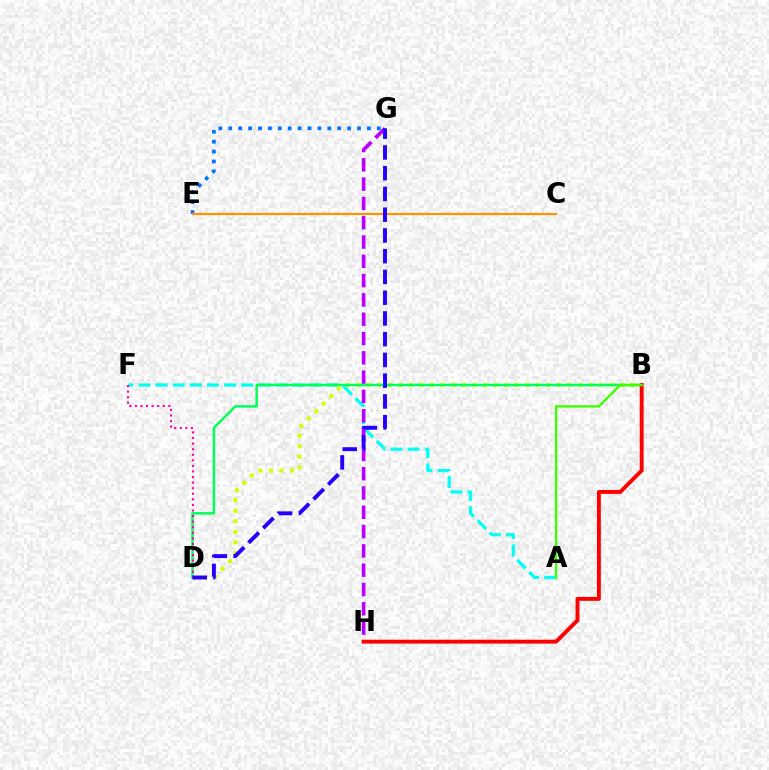{('A', 'F'): [{'color': '#00fff6', 'line_style': 'dashed', 'thickness': 2.33}], ('G', 'H'): [{'color': '#b900ff', 'line_style': 'dashed', 'thickness': 2.62}], ('B', 'D'): [{'color': '#d1ff00', 'line_style': 'dotted', 'thickness': 2.87}, {'color': '#00ff5c', 'line_style': 'solid', 'thickness': 1.79}], ('B', 'H'): [{'color': '#ff0000', 'line_style': 'solid', 'thickness': 2.8}], ('D', 'F'): [{'color': '#ff00ac', 'line_style': 'dotted', 'thickness': 1.51}], ('E', 'G'): [{'color': '#0074ff', 'line_style': 'dotted', 'thickness': 2.69}], ('C', 'E'): [{'color': '#ff9400', 'line_style': 'solid', 'thickness': 1.57}], ('A', 'B'): [{'color': '#3dff00', 'line_style': 'solid', 'thickness': 1.69}], ('D', 'G'): [{'color': '#2500ff', 'line_style': 'dashed', 'thickness': 2.82}]}